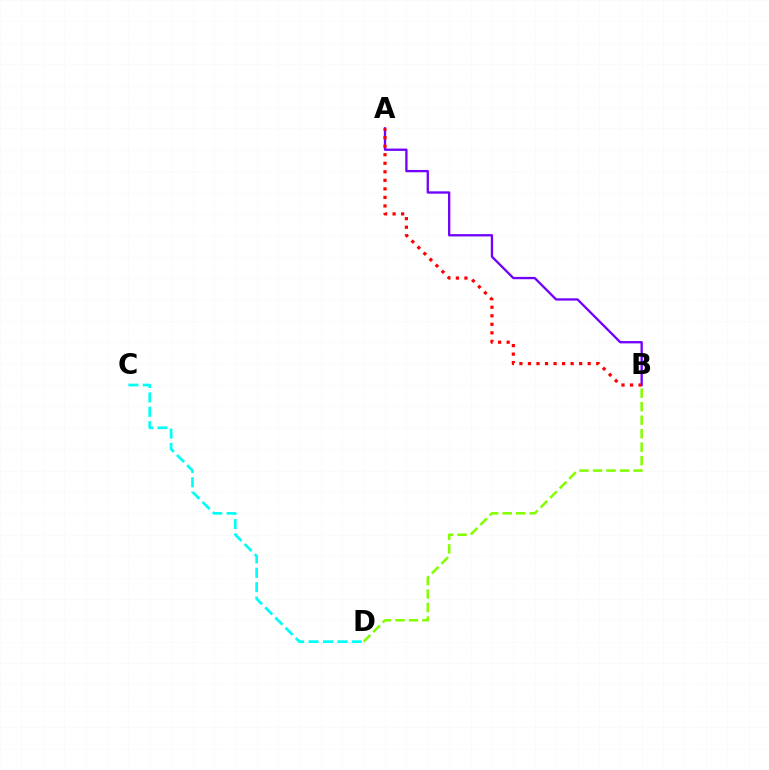{('A', 'B'): [{'color': '#7200ff', 'line_style': 'solid', 'thickness': 1.66}, {'color': '#ff0000', 'line_style': 'dotted', 'thickness': 2.32}], ('C', 'D'): [{'color': '#00fff6', 'line_style': 'dashed', 'thickness': 1.96}], ('B', 'D'): [{'color': '#84ff00', 'line_style': 'dashed', 'thickness': 1.83}]}